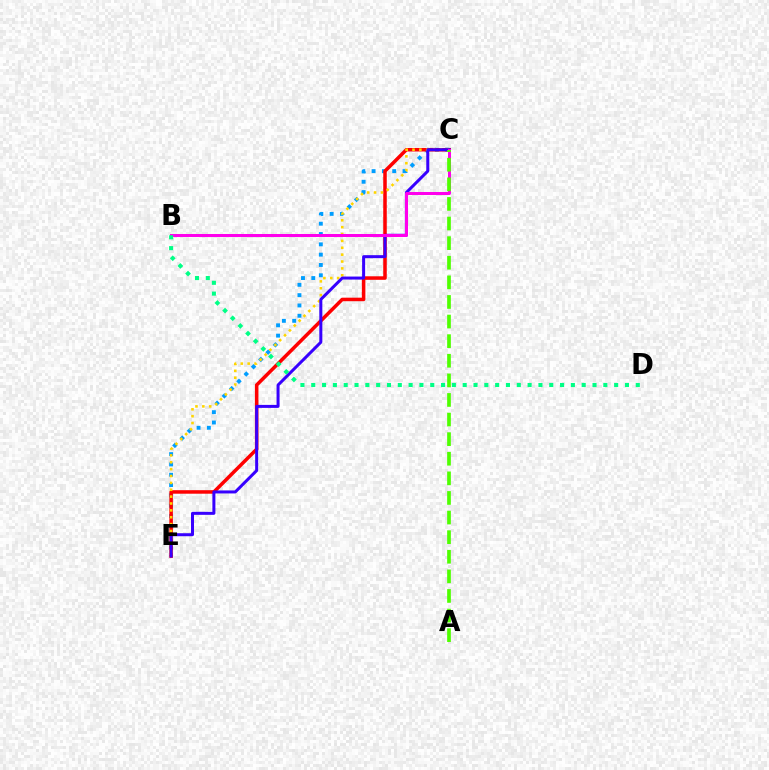{('C', 'E'): [{'color': '#009eff', 'line_style': 'dotted', 'thickness': 2.8}, {'color': '#ff0000', 'line_style': 'solid', 'thickness': 2.54}, {'color': '#ffd500', 'line_style': 'dotted', 'thickness': 1.87}, {'color': '#3700ff', 'line_style': 'solid', 'thickness': 2.16}], ('B', 'C'): [{'color': '#ff00ed', 'line_style': 'solid', 'thickness': 2.16}], ('B', 'D'): [{'color': '#00ff86', 'line_style': 'dotted', 'thickness': 2.94}], ('A', 'C'): [{'color': '#4fff00', 'line_style': 'dashed', 'thickness': 2.66}]}